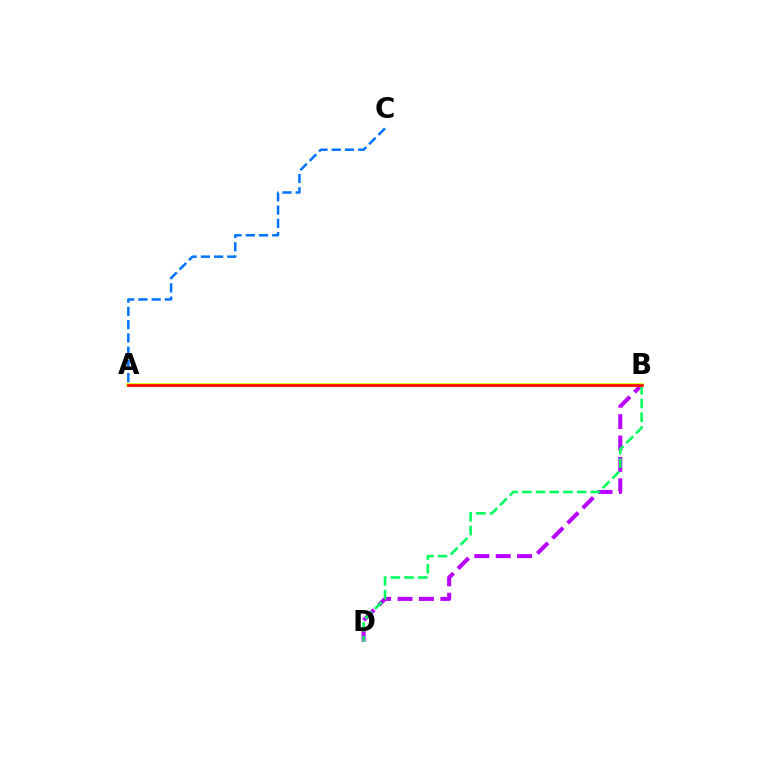{('B', 'D'): [{'color': '#b900ff', 'line_style': 'dashed', 'thickness': 2.91}, {'color': '#00ff5c', 'line_style': 'dashed', 'thickness': 1.86}], ('A', 'B'): [{'color': '#d1ff00', 'line_style': 'solid', 'thickness': 2.6}, {'color': '#ff0000', 'line_style': 'solid', 'thickness': 1.93}], ('A', 'C'): [{'color': '#0074ff', 'line_style': 'dashed', 'thickness': 1.8}]}